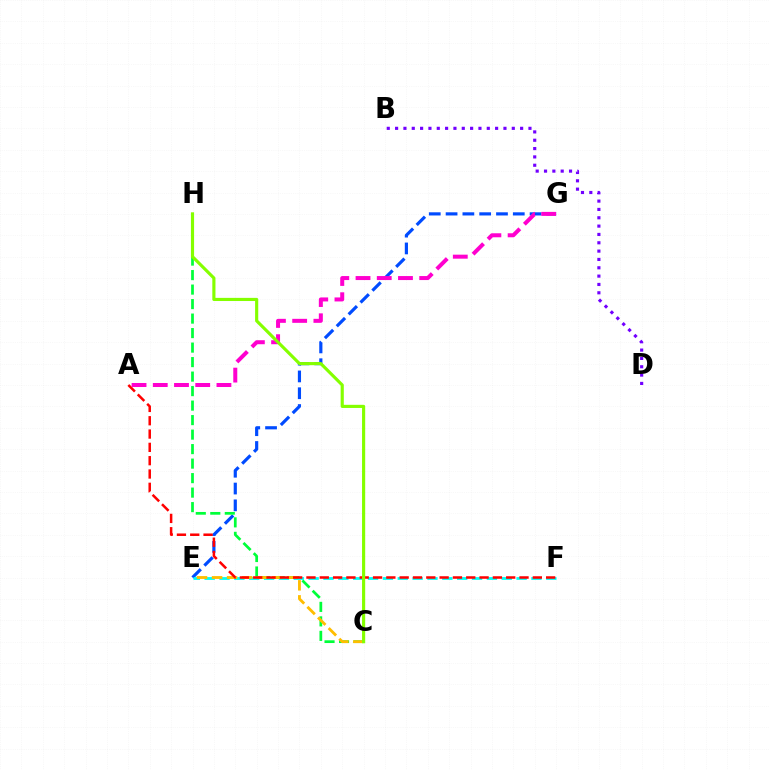{('B', 'D'): [{'color': '#7200ff', 'line_style': 'dotted', 'thickness': 2.26}], ('E', 'G'): [{'color': '#004bff', 'line_style': 'dashed', 'thickness': 2.28}], ('C', 'H'): [{'color': '#00ff39', 'line_style': 'dashed', 'thickness': 1.97}, {'color': '#84ff00', 'line_style': 'solid', 'thickness': 2.27}], ('E', 'F'): [{'color': '#00fff6', 'line_style': 'dashed', 'thickness': 2.02}], ('C', 'E'): [{'color': '#ffbd00', 'line_style': 'dashed', 'thickness': 2.04}], ('A', 'F'): [{'color': '#ff0000', 'line_style': 'dashed', 'thickness': 1.81}], ('A', 'G'): [{'color': '#ff00cf', 'line_style': 'dashed', 'thickness': 2.88}]}